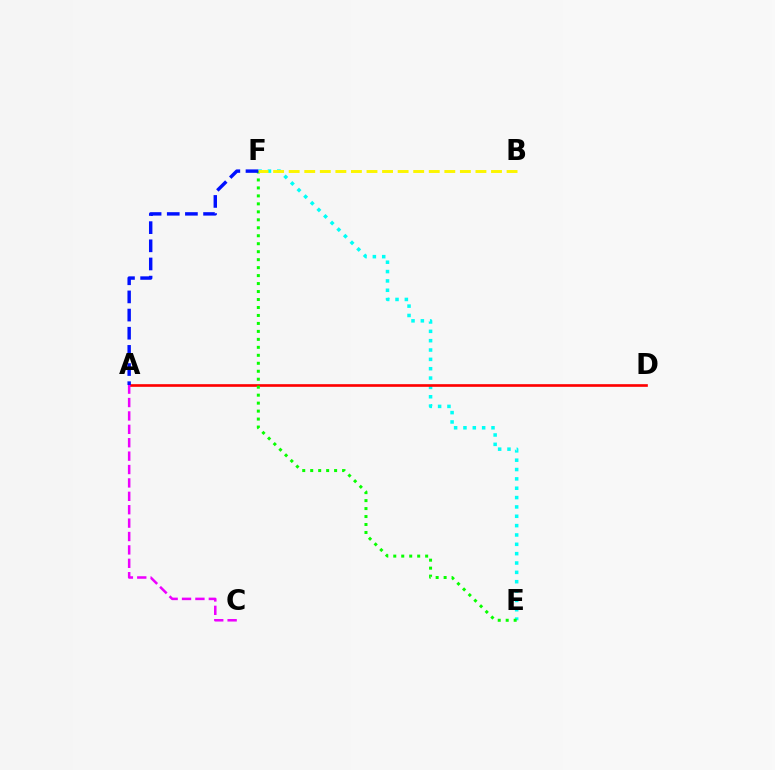{('E', 'F'): [{'color': '#00fff6', 'line_style': 'dotted', 'thickness': 2.54}, {'color': '#08ff00', 'line_style': 'dotted', 'thickness': 2.17}], ('A', 'D'): [{'color': '#ff0000', 'line_style': 'solid', 'thickness': 1.91}], ('A', 'C'): [{'color': '#ee00ff', 'line_style': 'dashed', 'thickness': 1.82}], ('B', 'F'): [{'color': '#fcf500', 'line_style': 'dashed', 'thickness': 2.11}], ('A', 'F'): [{'color': '#0010ff', 'line_style': 'dashed', 'thickness': 2.47}]}